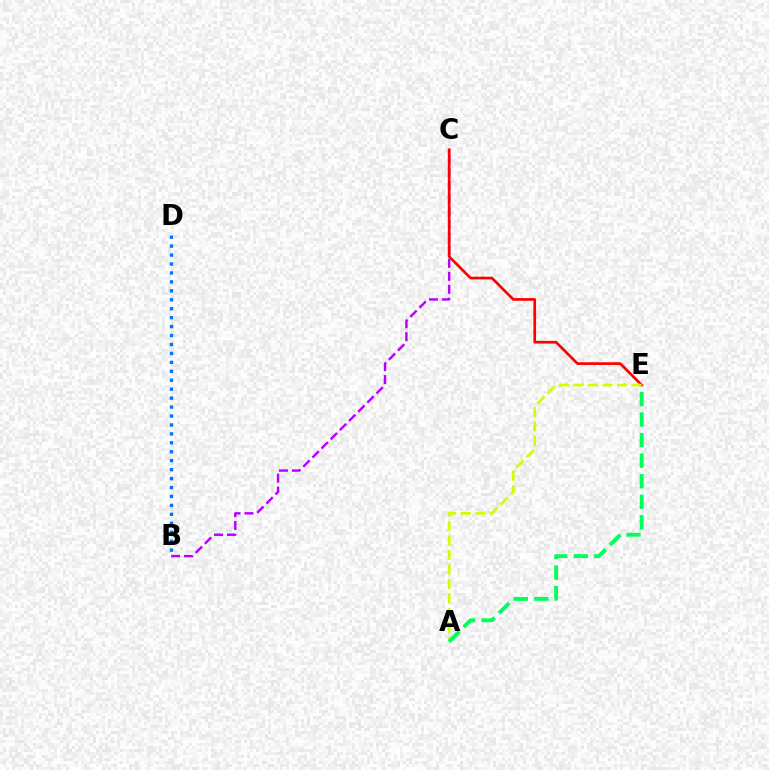{('B', 'C'): [{'color': '#b900ff', 'line_style': 'dashed', 'thickness': 1.76}], ('C', 'E'): [{'color': '#ff0000', 'line_style': 'solid', 'thickness': 1.94}], ('A', 'E'): [{'color': '#d1ff00', 'line_style': 'dashed', 'thickness': 1.97}, {'color': '#00ff5c', 'line_style': 'dashed', 'thickness': 2.79}], ('B', 'D'): [{'color': '#0074ff', 'line_style': 'dotted', 'thickness': 2.43}]}